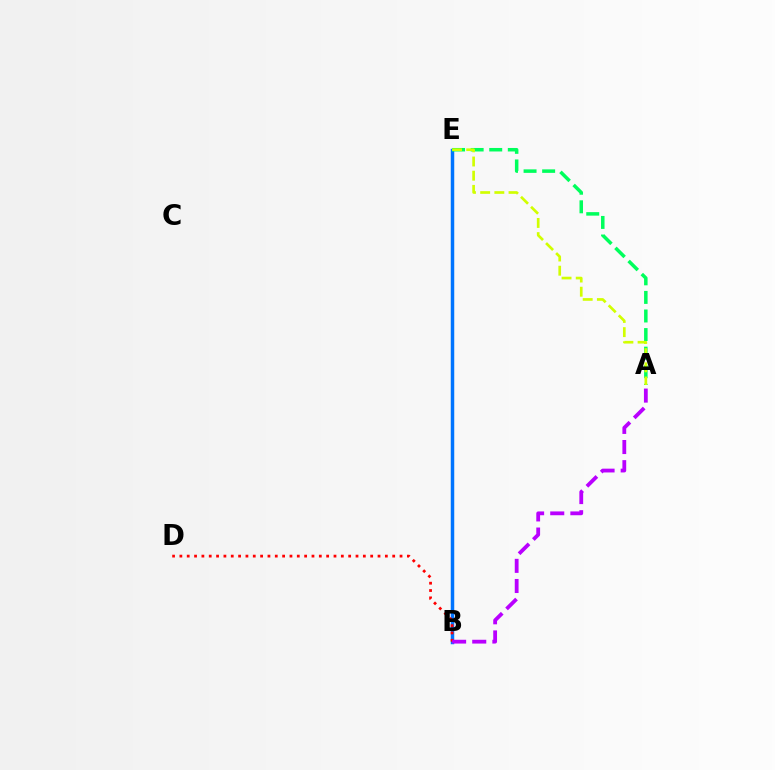{('B', 'E'): [{'color': '#0074ff', 'line_style': 'solid', 'thickness': 2.5}], ('A', 'E'): [{'color': '#00ff5c', 'line_style': 'dashed', 'thickness': 2.52}, {'color': '#d1ff00', 'line_style': 'dashed', 'thickness': 1.93}], ('B', 'D'): [{'color': '#ff0000', 'line_style': 'dotted', 'thickness': 1.99}], ('A', 'B'): [{'color': '#b900ff', 'line_style': 'dashed', 'thickness': 2.73}]}